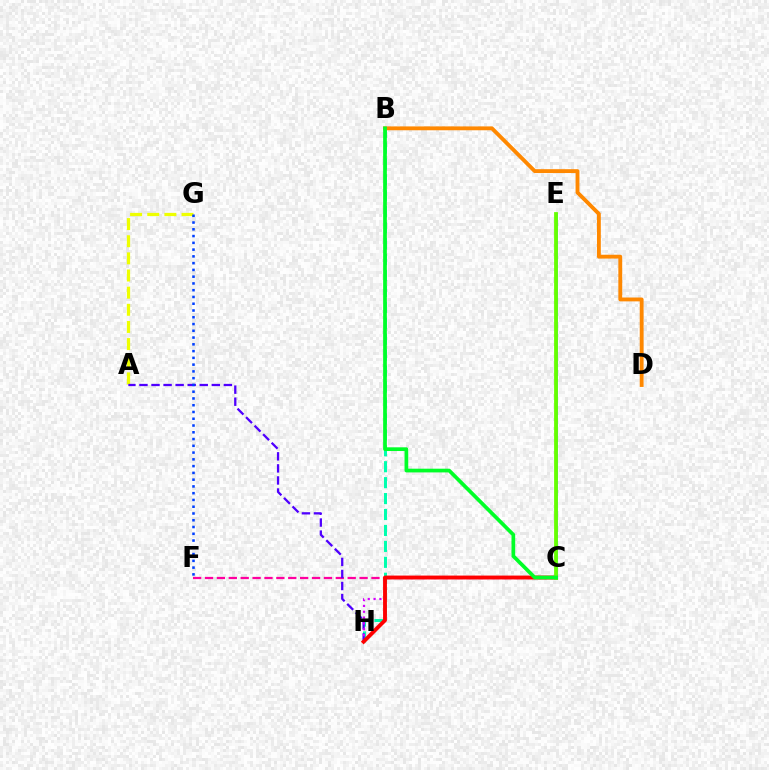{('C', 'F'): [{'color': '#ff00a0', 'line_style': 'dashed', 'thickness': 1.62}], ('B', 'H'): [{'color': '#00ffaf', 'line_style': 'dashed', 'thickness': 2.16}], ('A', 'G'): [{'color': '#eeff00', 'line_style': 'dashed', 'thickness': 2.33}], ('C', 'E'): [{'color': '#00c7ff', 'line_style': 'solid', 'thickness': 1.89}, {'color': '#66ff00', 'line_style': 'solid', 'thickness': 2.73}], ('A', 'H'): [{'color': '#4f00ff', 'line_style': 'dashed', 'thickness': 1.64}], ('B', 'D'): [{'color': '#ff8800', 'line_style': 'solid', 'thickness': 2.78}], ('C', 'H'): [{'color': '#d600ff', 'line_style': 'dotted', 'thickness': 1.58}, {'color': '#ff0000', 'line_style': 'solid', 'thickness': 2.78}], ('F', 'G'): [{'color': '#003fff', 'line_style': 'dotted', 'thickness': 1.84}], ('B', 'C'): [{'color': '#00ff27', 'line_style': 'solid', 'thickness': 2.67}]}